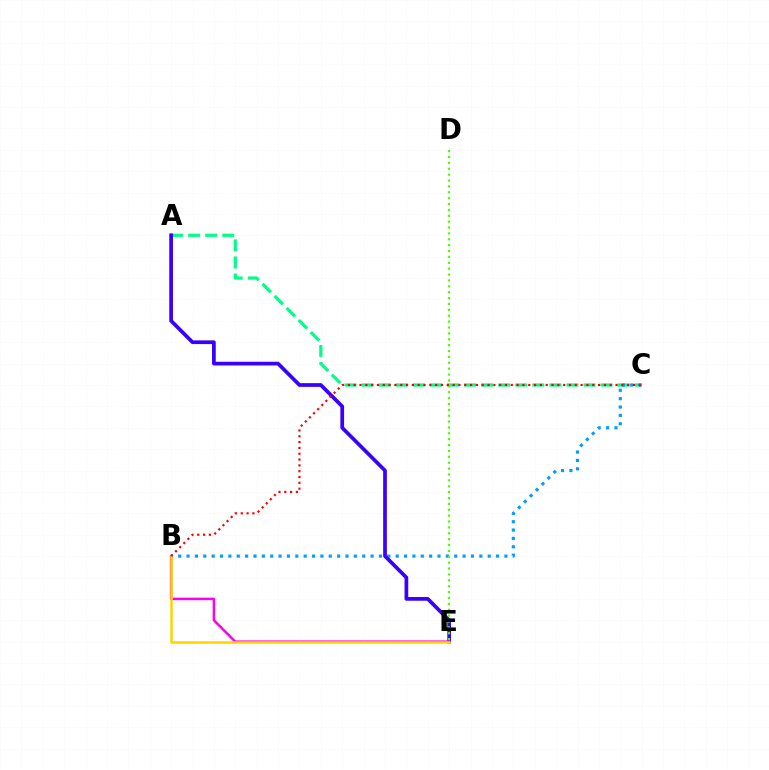{('A', 'C'): [{'color': '#00ff86', 'line_style': 'dashed', 'thickness': 2.32}], ('B', 'C'): [{'color': '#009eff', 'line_style': 'dotted', 'thickness': 2.27}, {'color': '#ff0000', 'line_style': 'dotted', 'thickness': 1.58}], ('A', 'E'): [{'color': '#3700ff', 'line_style': 'solid', 'thickness': 2.67}], ('B', 'E'): [{'color': '#ff00ed', 'line_style': 'solid', 'thickness': 1.8}, {'color': '#ffd500', 'line_style': 'solid', 'thickness': 1.8}], ('D', 'E'): [{'color': '#4fff00', 'line_style': 'dotted', 'thickness': 1.6}]}